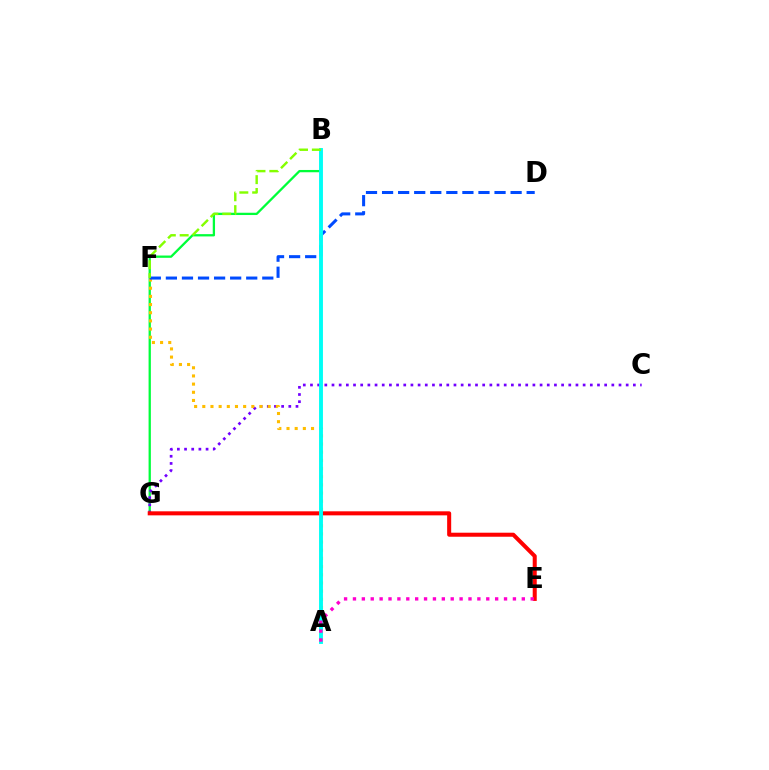{('B', 'G'): [{'color': '#00ff39', 'line_style': 'solid', 'thickness': 1.65}], ('C', 'G'): [{'color': '#7200ff', 'line_style': 'dotted', 'thickness': 1.95}], ('A', 'F'): [{'color': '#ffbd00', 'line_style': 'dotted', 'thickness': 2.22}], ('D', 'F'): [{'color': '#004bff', 'line_style': 'dashed', 'thickness': 2.18}], ('E', 'G'): [{'color': '#ff0000', 'line_style': 'solid', 'thickness': 2.9}], ('A', 'B'): [{'color': '#00fff6', 'line_style': 'solid', 'thickness': 2.8}], ('A', 'E'): [{'color': '#ff00cf', 'line_style': 'dotted', 'thickness': 2.41}], ('B', 'F'): [{'color': '#84ff00', 'line_style': 'dashed', 'thickness': 1.75}]}